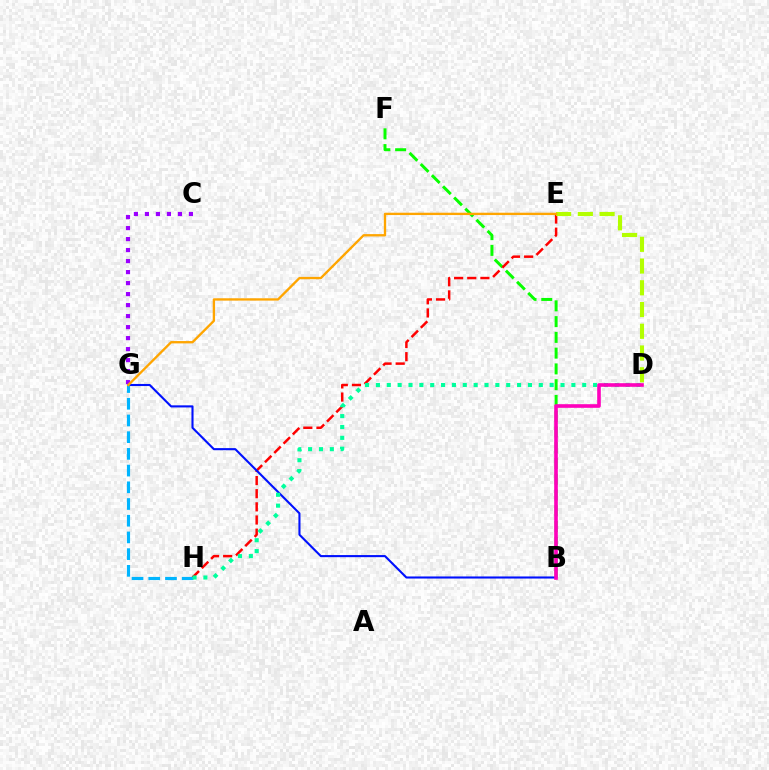{('B', 'F'): [{'color': '#08ff00', 'line_style': 'dashed', 'thickness': 2.14}], ('E', 'H'): [{'color': '#ff0000', 'line_style': 'dashed', 'thickness': 1.79}], ('B', 'G'): [{'color': '#0010ff', 'line_style': 'solid', 'thickness': 1.51}], ('D', 'E'): [{'color': '#b3ff00', 'line_style': 'dashed', 'thickness': 2.95}], ('G', 'H'): [{'color': '#00b5ff', 'line_style': 'dashed', 'thickness': 2.27}], ('D', 'H'): [{'color': '#00ff9d', 'line_style': 'dotted', 'thickness': 2.95}], ('C', 'G'): [{'color': '#9b00ff', 'line_style': 'dotted', 'thickness': 2.99}], ('B', 'D'): [{'color': '#ff00bd', 'line_style': 'solid', 'thickness': 2.61}], ('E', 'G'): [{'color': '#ffa500', 'line_style': 'solid', 'thickness': 1.68}]}